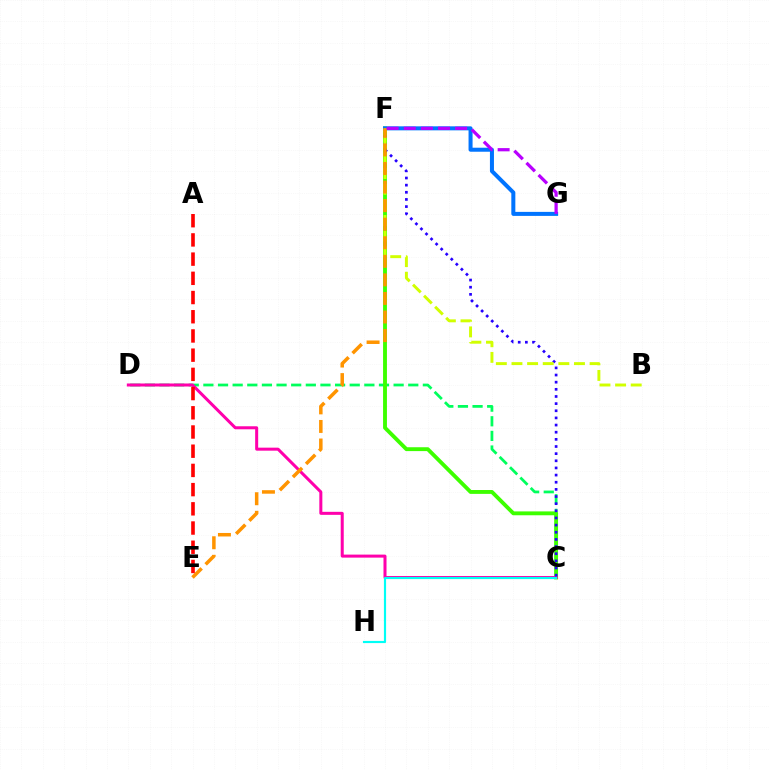{('C', 'D'): [{'color': '#00ff5c', 'line_style': 'dashed', 'thickness': 1.99}, {'color': '#ff00ac', 'line_style': 'solid', 'thickness': 2.18}], ('C', 'F'): [{'color': '#3dff00', 'line_style': 'solid', 'thickness': 2.79}, {'color': '#2500ff', 'line_style': 'dotted', 'thickness': 1.94}], ('F', 'G'): [{'color': '#0074ff', 'line_style': 'solid', 'thickness': 2.89}, {'color': '#b900ff', 'line_style': 'dashed', 'thickness': 2.33}], ('C', 'H'): [{'color': '#00fff6', 'line_style': 'solid', 'thickness': 1.56}], ('B', 'F'): [{'color': '#d1ff00', 'line_style': 'dashed', 'thickness': 2.12}], ('E', 'F'): [{'color': '#ff9400', 'line_style': 'dashed', 'thickness': 2.52}], ('A', 'E'): [{'color': '#ff0000', 'line_style': 'dashed', 'thickness': 2.61}]}